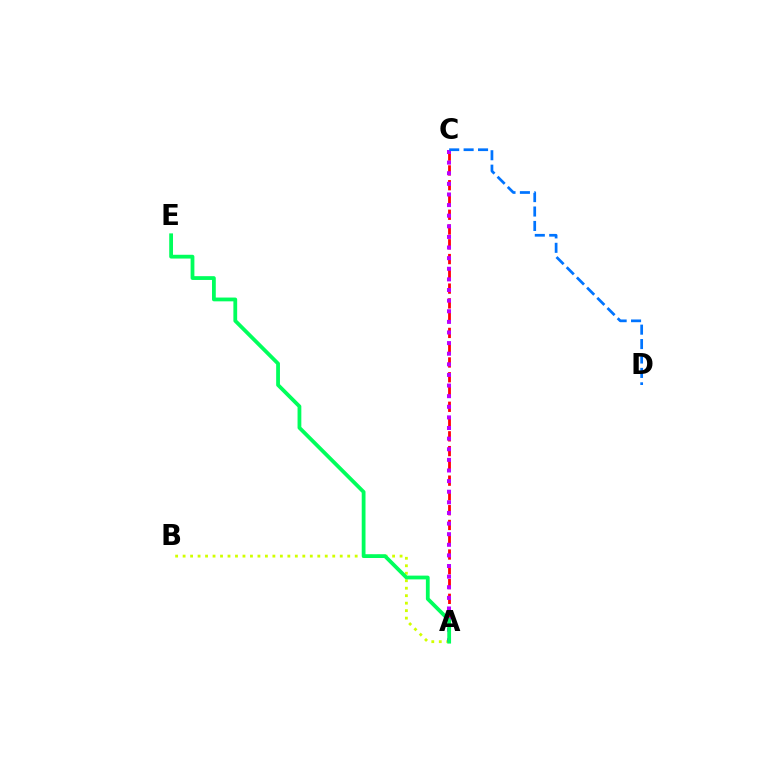{('A', 'C'): [{'color': '#ff0000', 'line_style': 'dashed', 'thickness': 2.01}, {'color': '#b900ff', 'line_style': 'dotted', 'thickness': 2.88}], ('A', 'B'): [{'color': '#d1ff00', 'line_style': 'dotted', 'thickness': 2.03}], ('C', 'D'): [{'color': '#0074ff', 'line_style': 'dashed', 'thickness': 1.96}], ('A', 'E'): [{'color': '#00ff5c', 'line_style': 'solid', 'thickness': 2.72}]}